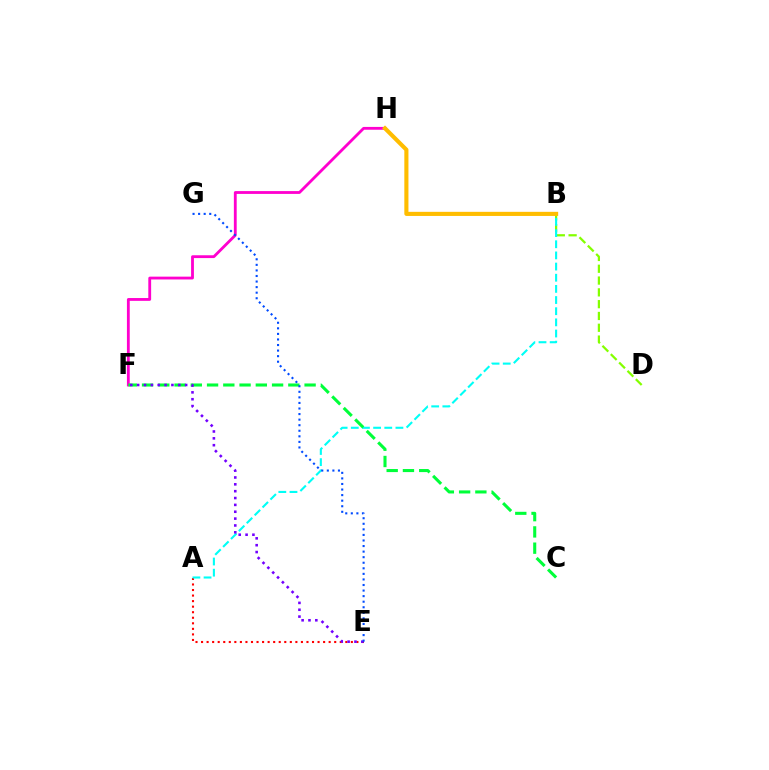{('A', 'E'): [{'color': '#ff0000', 'line_style': 'dotted', 'thickness': 1.51}], ('B', 'D'): [{'color': '#84ff00', 'line_style': 'dashed', 'thickness': 1.6}], ('A', 'B'): [{'color': '#00fff6', 'line_style': 'dashed', 'thickness': 1.52}], ('F', 'H'): [{'color': '#ff00cf', 'line_style': 'solid', 'thickness': 2.03}], ('B', 'H'): [{'color': '#ffbd00', 'line_style': 'solid', 'thickness': 2.96}], ('C', 'F'): [{'color': '#00ff39', 'line_style': 'dashed', 'thickness': 2.21}], ('E', 'F'): [{'color': '#7200ff', 'line_style': 'dotted', 'thickness': 1.86}], ('E', 'G'): [{'color': '#004bff', 'line_style': 'dotted', 'thickness': 1.51}]}